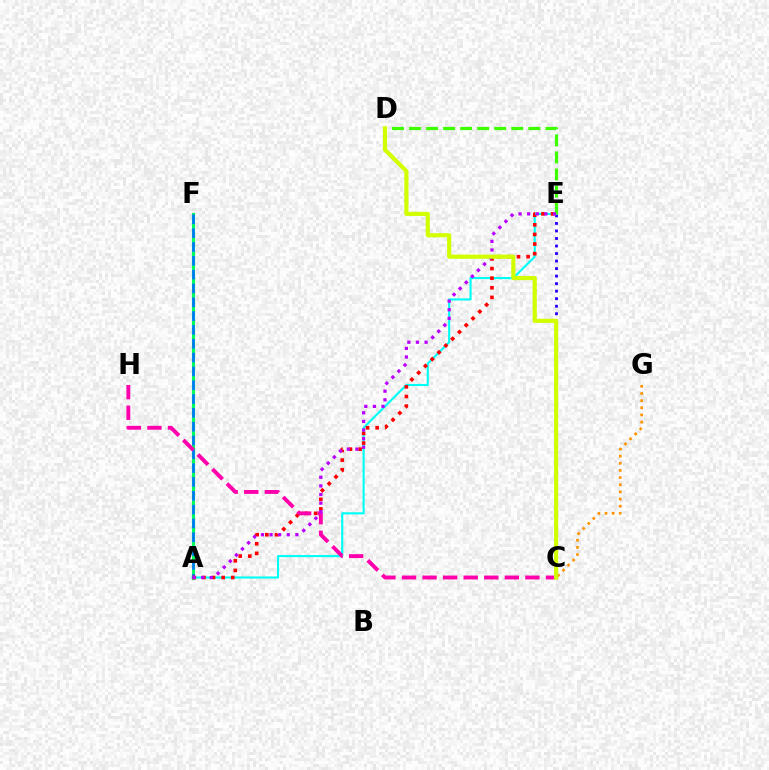{('C', 'G'): [{'color': '#ff9400', 'line_style': 'dotted', 'thickness': 1.94}], ('C', 'E'): [{'color': '#2500ff', 'line_style': 'dotted', 'thickness': 2.04}], ('A', 'F'): [{'color': '#00ff5c', 'line_style': 'solid', 'thickness': 2.25}, {'color': '#0074ff', 'line_style': 'dashed', 'thickness': 1.88}], ('A', 'E'): [{'color': '#00fff6', 'line_style': 'solid', 'thickness': 1.55}, {'color': '#ff0000', 'line_style': 'dotted', 'thickness': 2.61}, {'color': '#b900ff', 'line_style': 'dotted', 'thickness': 2.34}], ('D', 'E'): [{'color': '#3dff00', 'line_style': 'dashed', 'thickness': 2.31}], ('C', 'H'): [{'color': '#ff00ac', 'line_style': 'dashed', 'thickness': 2.79}], ('C', 'D'): [{'color': '#d1ff00', 'line_style': 'solid', 'thickness': 2.99}]}